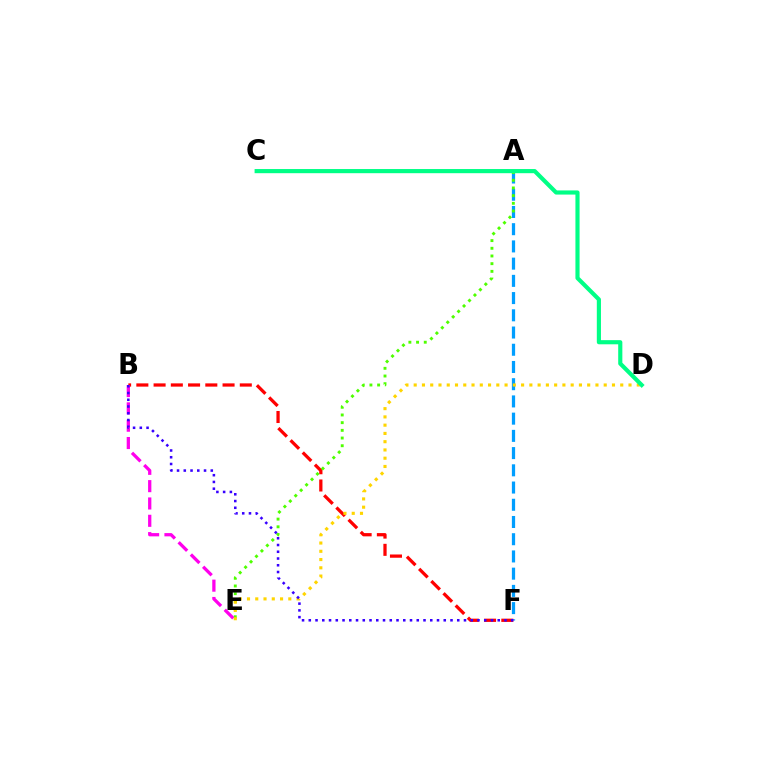{('A', 'F'): [{'color': '#009eff', 'line_style': 'dashed', 'thickness': 2.34}], ('B', 'F'): [{'color': '#ff0000', 'line_style': 'dashed', 'thickness': 2.34}, {'color': '#3700ff', 'line_style': 'dotted', 'thickness': 1.83}], ('A', 'E'): [{'color': '#4fff00', 'line_style': 'dotted', 'thickness': 2.09}], ('B', 'E'): [{'color': '#ff00ed', 'line_style': 'dashed', 'thickness': 2.35}], ('D', 'E'): [{'color': '#ffd500', 'line_style': 'dotted', 'thickness': 2.24}], ('C', 'D'): [{'color': '#00ff86', 'line_style': 'solid', 'thickness': 2.99}]}